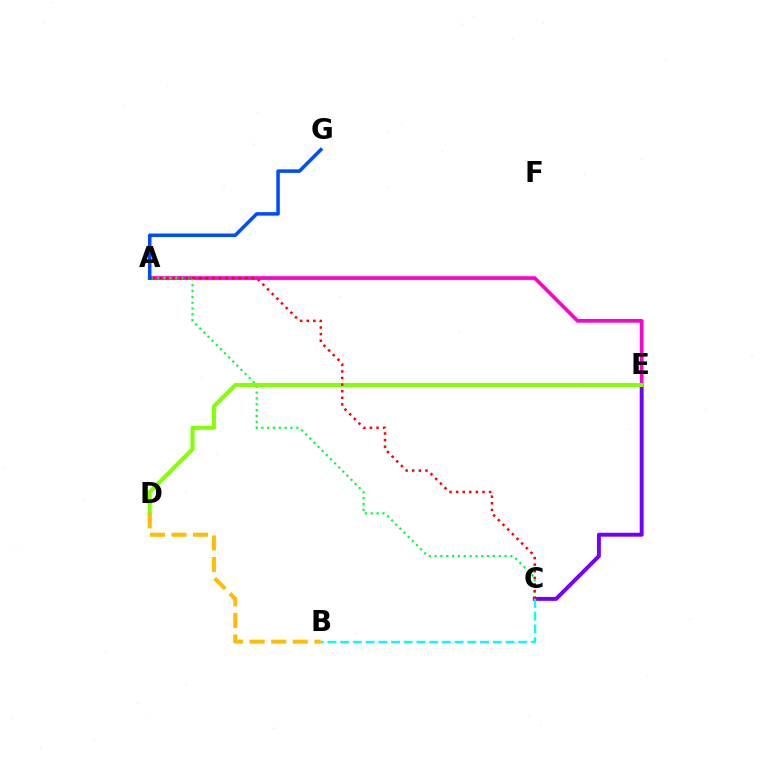{('A', 'E'): [{'color': '#ff00cf', 'line_style': 'solid', 'thickness': 2.66}], ('C', 'E'): [{'color': '#7200ff', 'line_style': 'solid', 'thickness': 2.82}], ('A', 'C'): [{'color': '#00ff39', 'line_style': 'dotted', 'thickness': 1.58}, {'color': '#ff0000', 'line_style': 'dotted', 'thickness': 1.79}], ('D', 'E'): [{'color': '#84ff00', 'line_style': 'solid', 'thickness': 2.93}], ('B', 'D'): [{'color': '#ffbd00', 'line_style': 'dashed', 'thickness': 2.93}], ('A', 'G'): [{'color': '#004bff', 'line_style': 'solid', 'thickness': 2.53}], ('B', 'C'): [{'color': '#00fff6', 'line_style': 'dashed', 'thickness': 1.73}]}